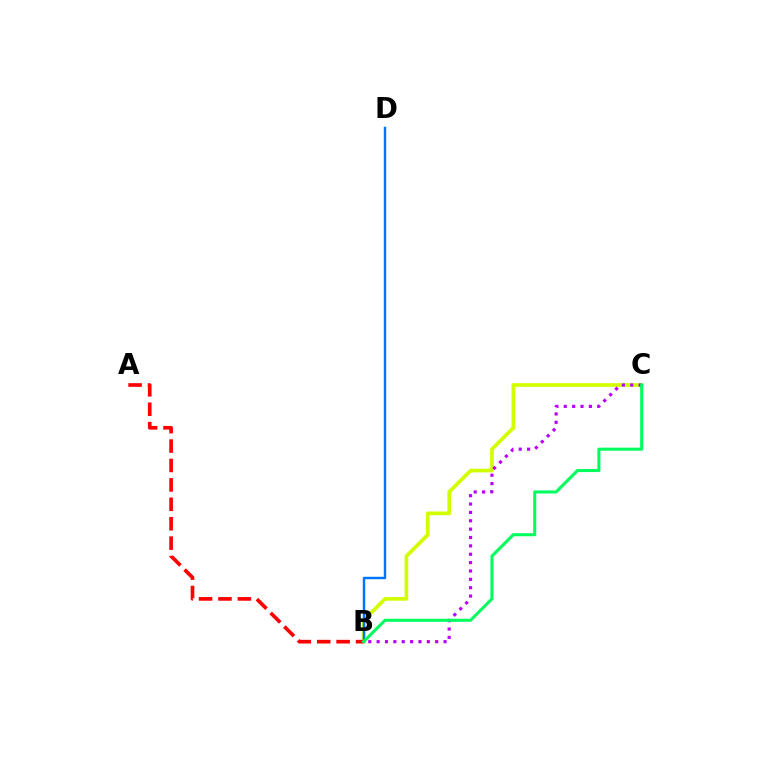{('B', 'C'): [{'color': '#d1ff00', 'line_style': 'solid', 'thickness': 2.65}, {'color': '#b900ff', 'line_style': 'dotted', 'thickness': 2.27}, {'color': '#00ff5c', 'line_style': 'solid', 'thickness': 2.19}], ('A', 'B'): [{'color': '#ff0000', 'line_style': 'dashed', 'thickness': 2.64}], ('B', 'D'): [{'color': '#0074ff', 'line_style': 'solid', 'thickness': 1.75}]}